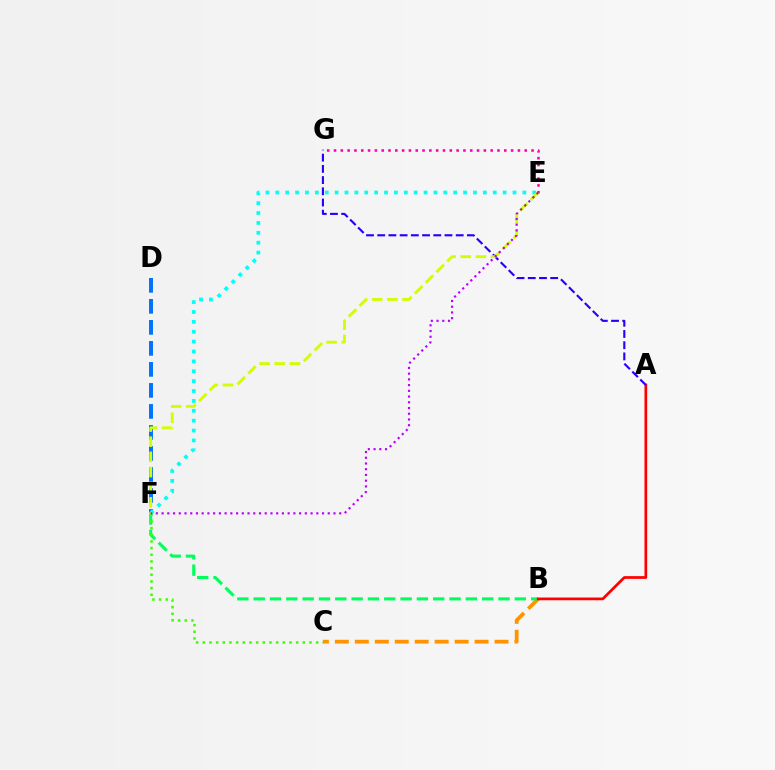{('D', 'F'): [{'color': '#0074ff', 'line_style': 'dashed', 'thickness': 2.85}], ('E', 'F'): [{'color': '#00fff6', 'line_style': 'dotted', 'thickness': 2.69}, {'color': '#d1ff00', 'line_style': 'dashed', 'thickness': 2.06}, {'color': '#b900ff', 'line_style': 'dotted', 'thickness': 1.56}], ('B', 'C'): [{'color': '#ff9400', 'line_style': 'dashed', 'thickness': 2.71}], ('E', 'G'): [{'color': '#ff00ac', 'line_style': 'dotted', 'thickness': 1.85}], ('B', 'F'): [{'color': '#00ff5c', 'line_style': 'dashed', 'thickness': 2.22}], ('A', 'B'): [{'color': '#ff0000', 'line_style': 'solid', 'thickness': 1.96}], ('A', 'G'): [{'color': '#2500ff', 'line_style': 'dashed', 'thickness': 1.52}], ('C', 'F'): [{'color': '#3dff00', 'line_style': 'dotted', 'thickness': 1.81}]}